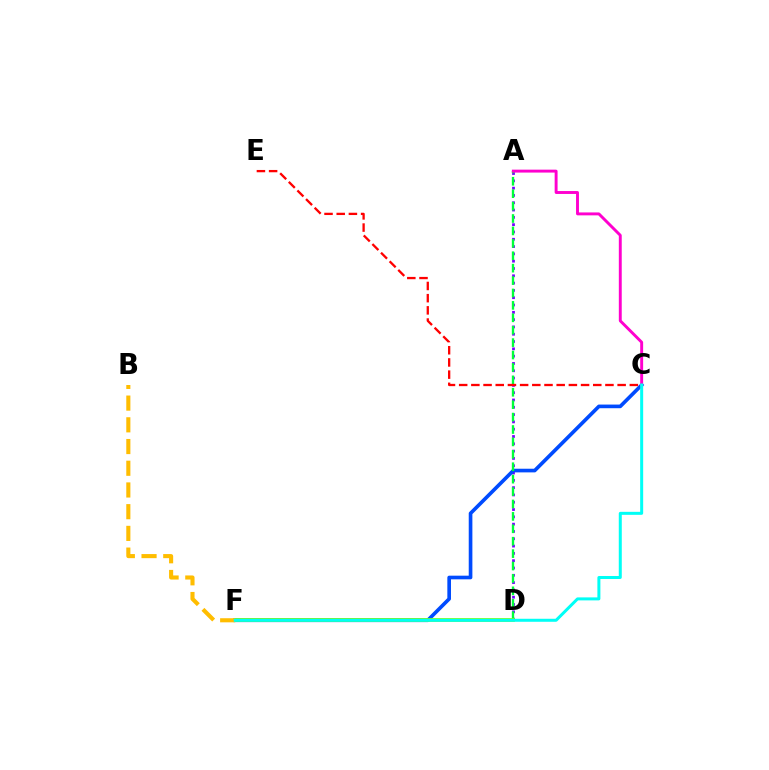{('A', 'D'): [{'color': '#7200ff', 'line_style': 'dotted', 'thickness': 1.98}, {'color': '#00ff39', 'line_style': 'dashed', 'thickness': 1.69}], ('C', 'F'): [{'color': '#004bff', 'line_style': 'solid', 'thickness': 2.63}, {'color': '#00fff6', 'line_style': 'solid', 'thickness': 2.16}], ('C', 'E'): [{'color': '#ff0000', 'line_style': 'dashed', 'thickness': 1.66}], ('D', 'F'): [{'color': '#84ff00', 'line_style': 'solid', 'thickness': 2.68}], ('B', 'F'): [{'color': '#ffbd00', 'line_style': 'dashed', 'thickness': 2.95}], ('A', 'C'): [{'color': '#ff00cf', 'line_style': 'solid', 'thickness': 2.1}]}